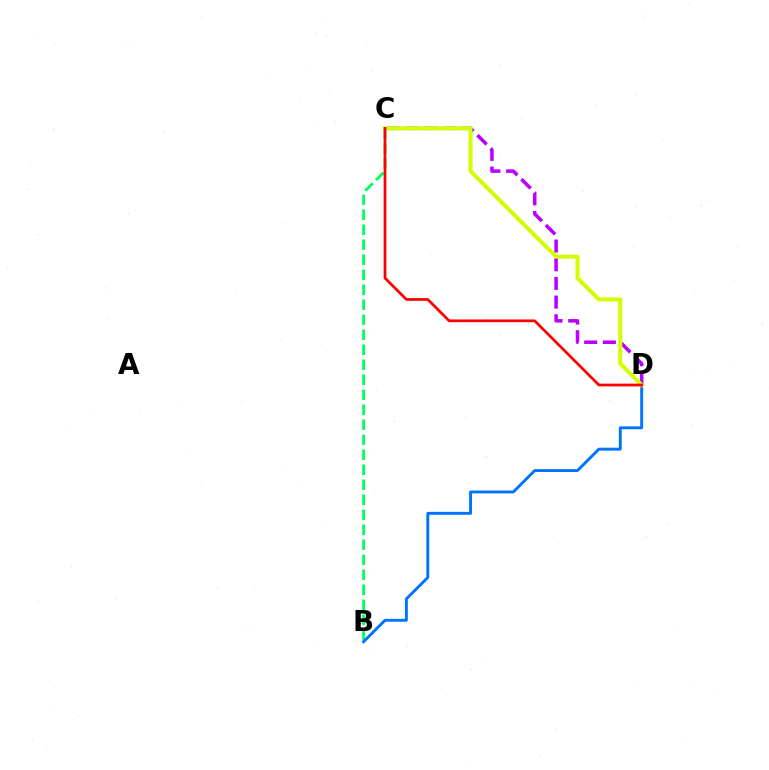{('B', 'C'): [{'color': '#00ff5c', 'line_style': 'dashed', 'thickness': 2.04}], ('C', 'D'): [{'color': '#b900ff', 'line_style': 'dashed', 'thickness': 2.54}, {'color': '#d1ff00', 'line_style': 'solid', 'thickness': 2.88}, {'color': '#ff0000', 'line_style': 'solid', 'thickness': 1.97}], ('B', 'D'): [{'color': '#0074ff', 'line_style': 'solid', 'thickness': 2.1}]}